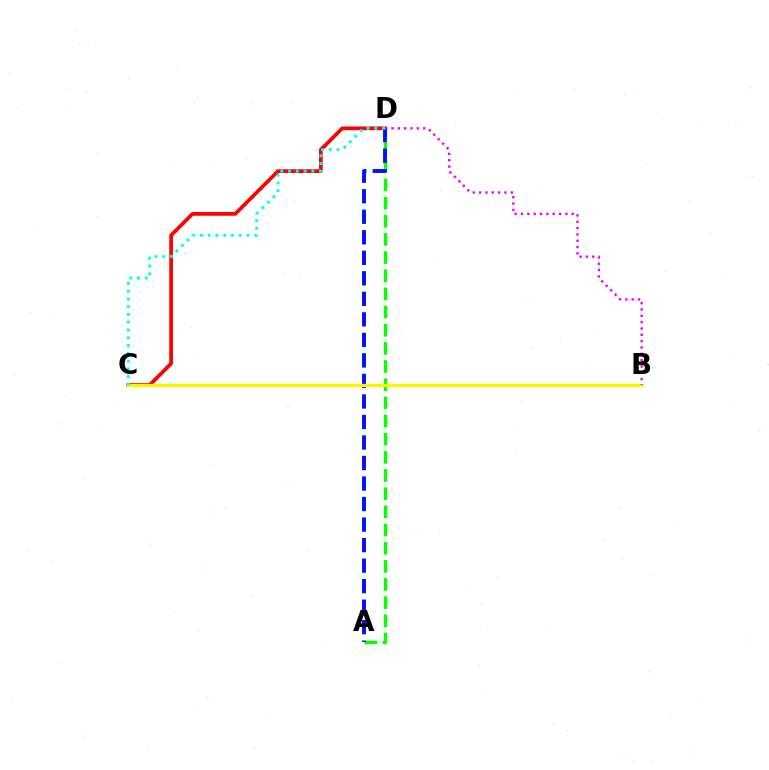{('C', 'D'): [{'color': '#ff0000', 'line_style': 'solid', 'thickness': 2.69}, {'color': '#00fff6', 'line_style': 'dotted', 'thickness': 2.11}], ('A', 'D'): [{'color': '#08ff00', 'line_style': 'dashed', 'thickness': 2.47}, {'color': '#0010ff', 'line_style': 'dashed', 'thickness': 2.79}], ('B', 'C'): [{'color': '#fcf500', 'line_style': 'solid', 'thickness': 2.35}], ('B', 'D'): [{'color': '#ee00ff', 'line_style': 'dotted', 'thickness': 1.72}]}